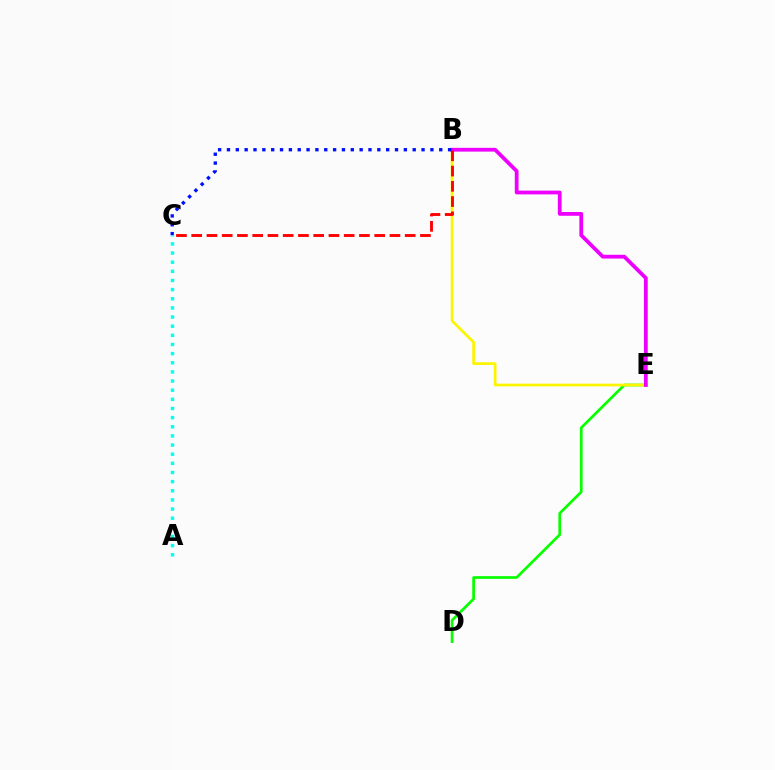{('D', 'E'): [{'color': '#08ff00', 'line_style': 'solid', 'thickness': 1.95}], ('B', 'E'): [{'color': '#fcf500', 'line_style': 'solid', 'thickness': 1.96}, {'color': '#ee00ff', 'line_style': 'solid', 'thickness': 2.72}], ('B', 'C'): [{'color': '#ff0000', 'line_style': 'dashed', 'thickness': 2.07}, {'color': '#0010ff', 'line_style': 'dotted', 'thickness': 2.4}], ('A', 'C'): [{'color': '#00fff6', 'line_style': 'dotted', 'thickness': 2.48}]}